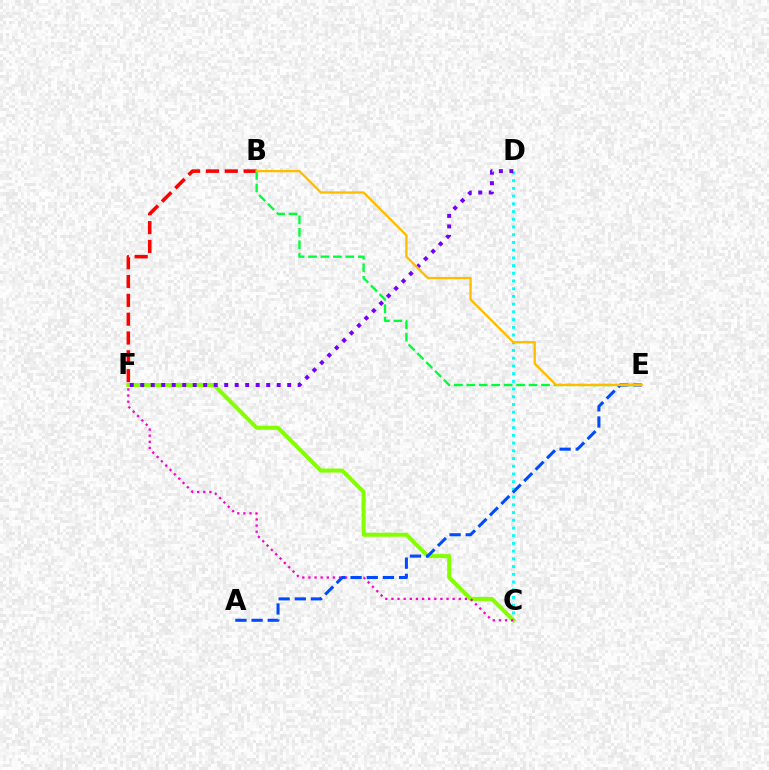{('C', 'D'): [{'color': '#00fff6', 'line_style': 'dotted', 'thickness': 2.1}], ('C', 'F'): [{'color': '#84ff00', 'line_style': 'solid', 'thickness': 2.89}, {'color': '#ff00cf', 'line_style': 'dotted', 'thickness': 1.66}], ('B', 'F'): [{'color': '#ff0000', 'line_style': 'dashed', 'thickness': 2.56}], ('D', 'F'): [{'color': '#7200ff', 'line_style': 'dotted', 'thickness': 2.85}], ('B', 'E'): [{'color': '#00ff39', 'line_style': 'dashed', 'thickness': 1.69}, {'color': '#ffbd00', 'line_style': 'solid', 'thickness': 1.67}], ('A', 'E'): [{'color': '#004bff', 'line_style': 'dashed', 'thickness': 2.19}]}